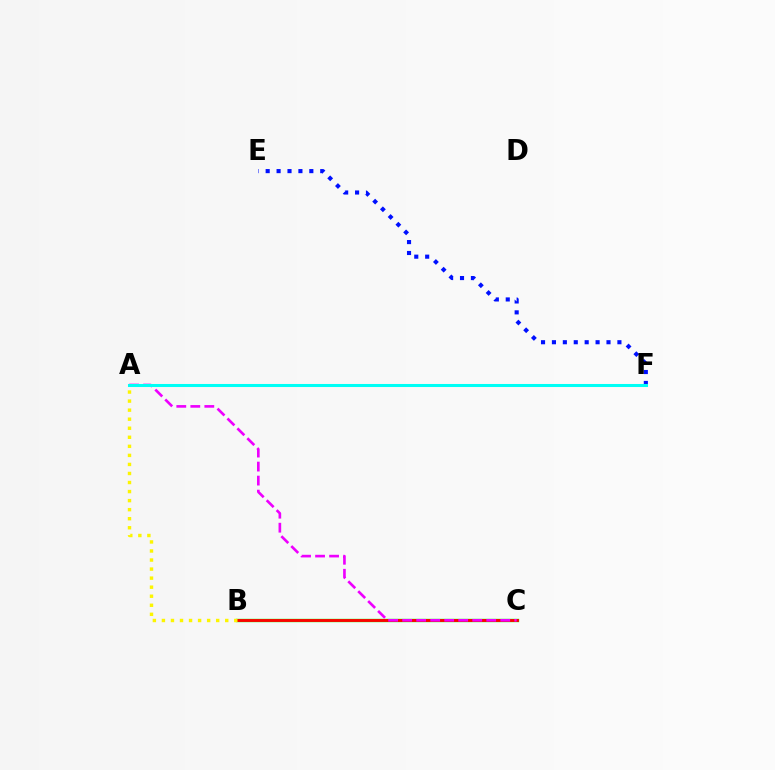{('B', 'C'): [{'color': '#08ff00', 'line_style': 'solid', 'thickness': 2.43}, {'color': '#ff0000', 'line_style': 'solid', 'thickness': 2.06}], ('A', 'C'): [{'color': '#ee00ff', 'line_style': 'dashed', 'thickness': 1.9}], ('E', 'F'): [{'color': '#0010ff', 'line_style': 'dotted', 'thickness': 2.97}], ('A', 'B'): [{'color': '#fcf500', 'line_style': 'dotted', 'thickness': 2.46}], ('A', 'F'): [{'color': '#00fff6', 'line_style': 'solid', 'thickness': 2.2}]}